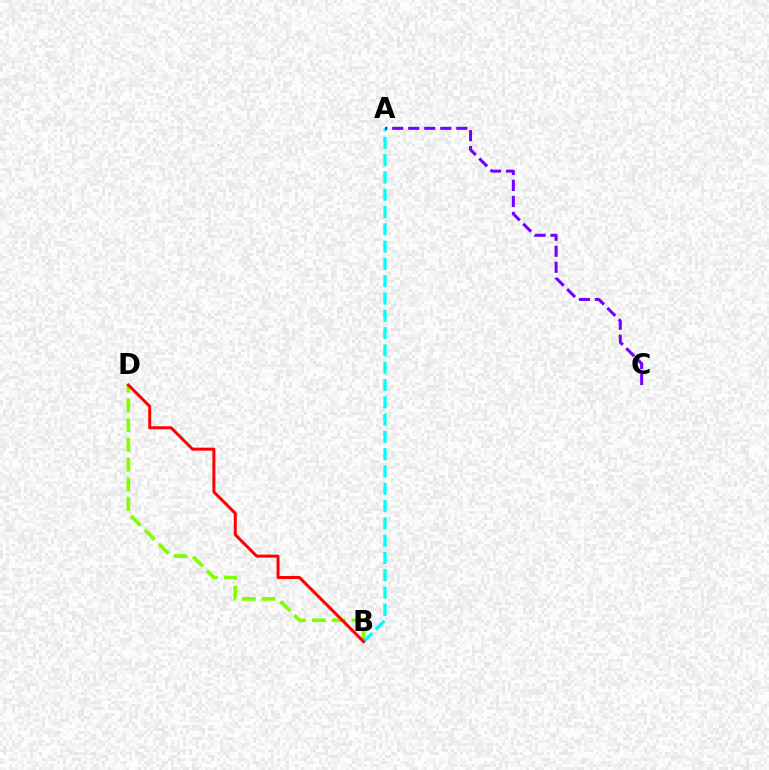{('B', 'D'): [{'color': '#84ff00', 'line_style': 'dashed', 'thickness': 2.68}, {'color': '#ff0000', 'line_style': 'solid', 'thickness': 2.16}], ('A', 'B'): [{'color': '#00fff6', 'line_style': 'dashed', 'thickness': 2.35}], ('A', 'C'): [{'color': '#7200ff', 'line_style': 'dashed', 'thickness': 2.18}]}